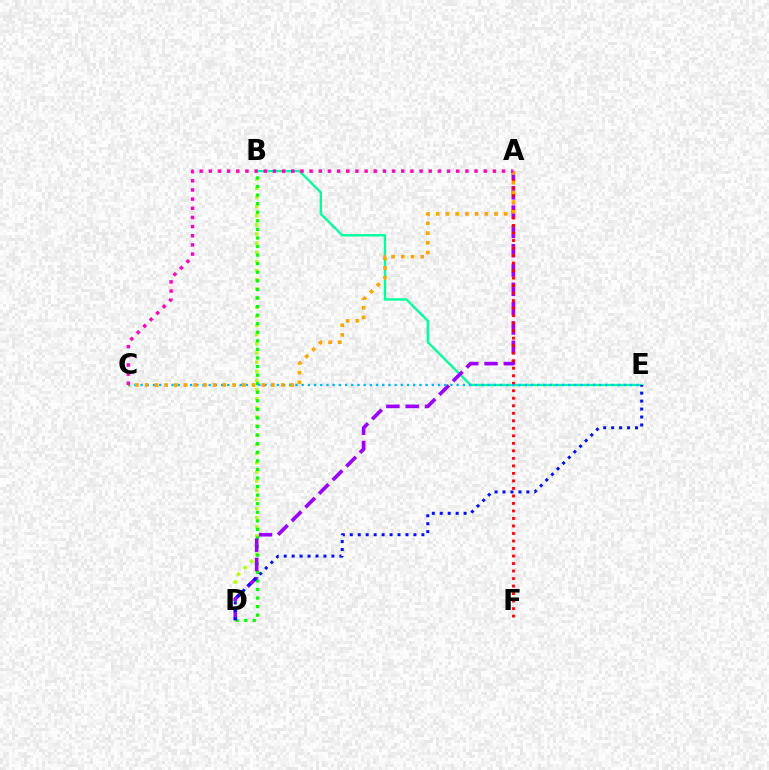{('B', 'E'): [{'color': '#00ff9d', 'line_style': 'solid', 'thickness': 1.69}], ('B', 'D'): [{'color': '#b3ff00', 'line_style': 'dotted', 'thickness': 2.49}, {'color': '#08ff00', 'line_style': 'dotted', 'thickness': 2.33}], ('A', 'D'): [{'color': '#9b00ff', 'line_style': 'dashed', 'thickness': 2.62}], ('A', 'F'): [{'color': '#ff0000', 'line_style': 'dotted', 'thickness': 2.04}], ('C', 'E'): [{'color': '#00b5ff', 'line_style': 'dotted', 'thickness': 1.68}], ('D', 'E'): [{'color': '#0010ff', 'line_style': 'dotted', 'thickness': 2.16}], ('A', 'C'): [{'color': '#ffa500', 'line_style': 'dotted', 'thickness': 2.64}, {'color': '#ff00bd', 'line_style': 'dotted', 'thickness': 2.49}]}